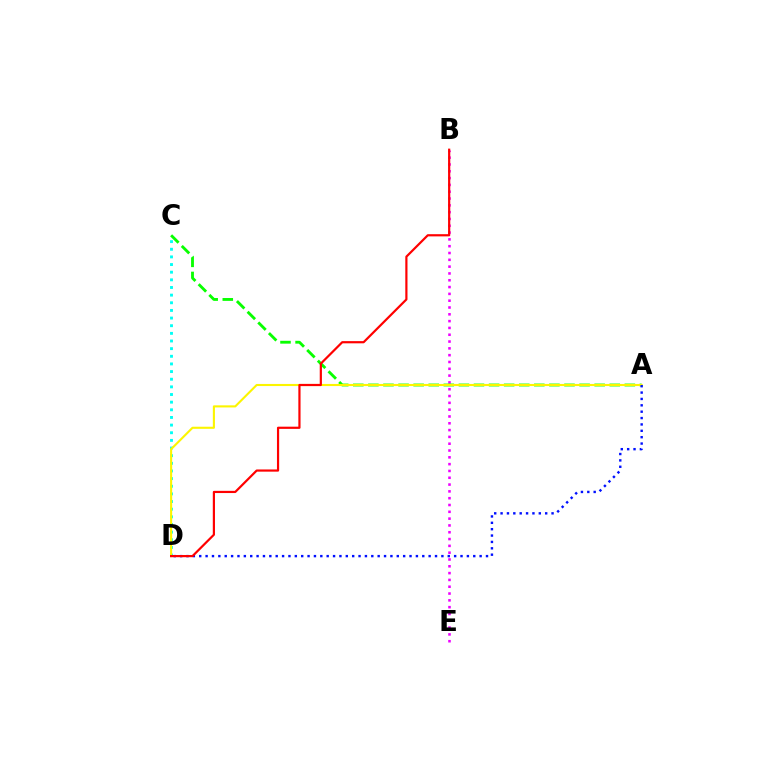{('C', 'D'): [{'color': '#00fff6', 'line_style': 'dotted', 'thickness': 2.08}], ('B', 'E'): [{'color': '#ee00ff', 'line_style': 'dotted', 'thickness': 1.85}], ('A', 'C'): [{'color': '#08ff00', 'line_style': 'dashed', 'thickness': 2.05}], ('A', 'D'): [{'color': '#fcf500', 'line_style': 'solid', 'thickness': 1.51}, {'color': '#0010ff', 'line_style': 'dotted', 'thickness': 1.73}], ('B', 'D'): [{'color': '#ff0000', 'line_style': 'solid', 'thickness': 1.58}]}